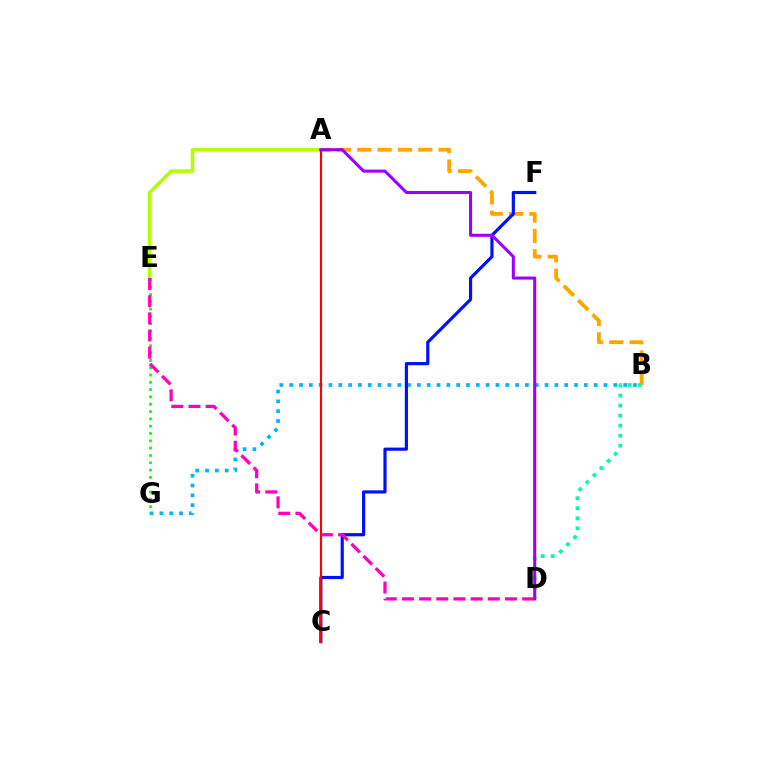{('B', 'G'): [{'color': '#00b5ff', 'line_style': 'dotted', 'thickness': 2.67}], ('A', 'B'): [{'color': '#ffa500', 'line_style': 'dashed', 'thickness': 2.76}], ('C', 'F'): [{'color': '#0010ff', 'line_style': 'solid', 'thickness': 2.28}], ('A', 'E'): [{'color': '#b3ff00', 'line_style': 'solid', 'thickness': 2.54}], ('A', 'C'): [{'color': '#ff0000', 'line_style': 'solid', 'thickness': 1.53}], ('B', 'D'): [{'color': '#00ff9d', 'line_style': 'dotted', 'thickness': 2.72}], ('E', 'G'): [{'color': '#08ff00', 'line_style': 'dotted', 'thickness': 1.99}], ('D', 'E'): [{'color': '#ff00bd', 'line_style': 'dashed', 'thickness': 2.33}], ('A', 'D'): [{'color': '#9b00ff', 'line_style': 'solid', 'thickness': 2.19}]}